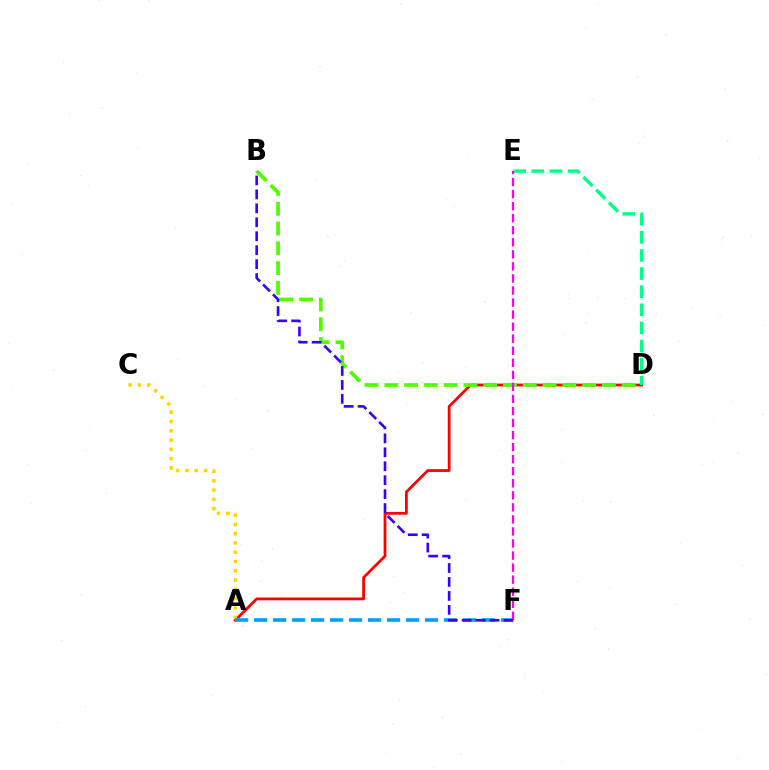{('A', 'D'): [{'color': '#ff0000', 'line_style': 'solid', 'thickness': 2.0}], ('A', 'C'): [{'color': '#ffd500', 'line_style': 'dotted', 'thickness': 2.52}], ('A', 'F'): [{'color': '#009eff', 'line_style': 'dashed', 'thickness': 2.58}], ('B', 'D'): [{'color': '#4fff00', 'line_style': 'dashed', 'thickness': 2.69}], ('D', 'E'): [{'color': '#00ff86', 'line_style': 'dashed', 'thickness': 2.46}], ('E', 'F'): [{'color': '#ff00ed', 'line_style': 'dashed', 'thickness': 1.64}], ('B', 'F'): [{'color': '#3700ff', 'line_style': 'dashed', 'thickness': 1.89}]}